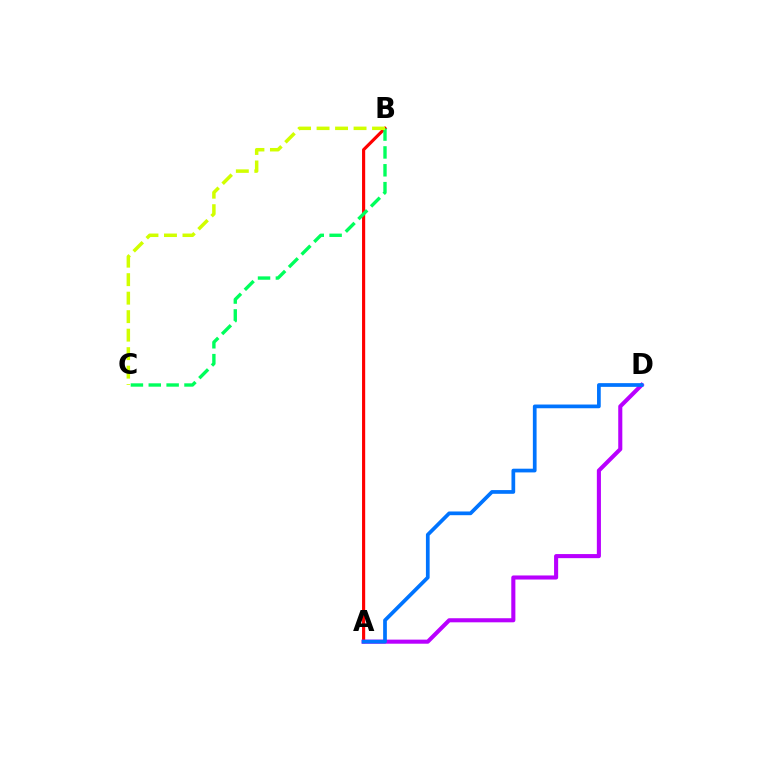{('A', 'B'): [{'color': '#ff0000', 'line_style': 'solid', 'thickness': 2.27}], ('A', 'D'): [{'color': '#b900ff', 'line_style': 'solid', 'thickness': 2.94}, {'color': '#0074ff', 'line_style': 'solid', 'thickness': 2.68}], ('B', 'C'): [{'color': '#00ff5c', 'line_style': 'dashed', 'thickness': 2.43}, {'color': '#d1ff00', 'line_style': 'dashed', 'thickness': 2.51}]}